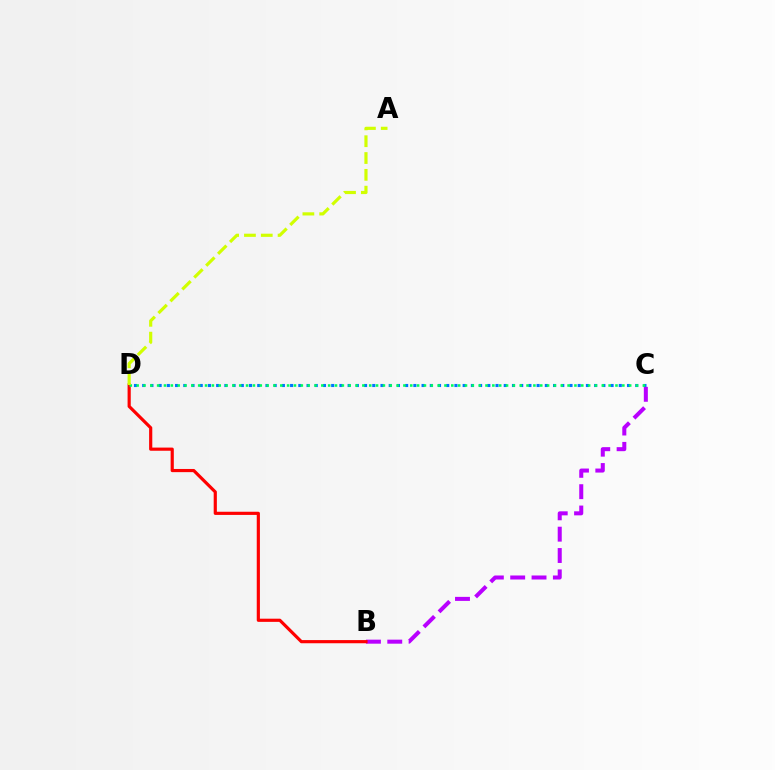{('B', 'C'): [{'color': '#b900ff', 'line_style': 'dashed', 'thickness': 2.9}], ('B', 'D'): [{'color': '#ff0000', 'line_style': 'solid', 'thickness': 2.28}], ('C', 'D'): [{'color': '#0074ff', 'line_style': 'dotted', 'thickness': 2.23}, {'color': '#00ff5c', 'line_style': 'dotted', 'thickness': 1.86}], ('A', 'D'): [{'color': '#d1ff00', 'line_style': 'dashed', 'thickness': 2.28}]}